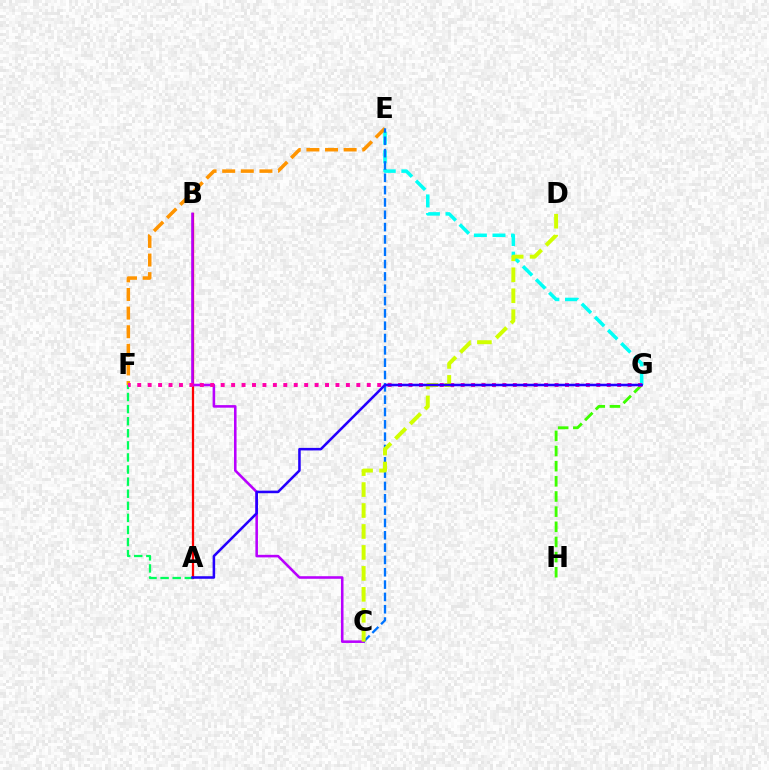{('A', 'B'): [{'color': '#ff0000', 'line_style': 'solid', 'thickness': 1.63}], ('G', 'H'): [{'color': '#3dff00', 'line_style': 'dashed', 'thickness': 2.06}], ('E', 'G'): [{'color': '#00fff6', 'line_style': 'dashed', 'thickness': 2.53}], ('A', 'F'): [{'color': '#00ff5c', 'line_style': 'dashed', 'thickness': 1.64}], ('E', 'F'): [{'color': '#ff9400', 'line_style': 'dashed', 'thickness': 2.53}], ('B', 'C'): [{'color': '#b900ff', 'line_style': 'solid', 'thickness': 1.85}], ('F', 'G'): [{'color': '#ff00ac', 'line_style': 'dotted', 'thickness': 2.83}], ('C', 'E'): [{'color': '#0074ff', 'line_style': 'dashed', 'thickness': 1.67}], ('C', 'D'): [{'color': '#d1ff00', 'line_style': 'dashed', 'thickness': 2.85}], ('A', 'G'): [{'color': '#2500ff', 'line_style': 'solid', 'thickness': 1.83}]}